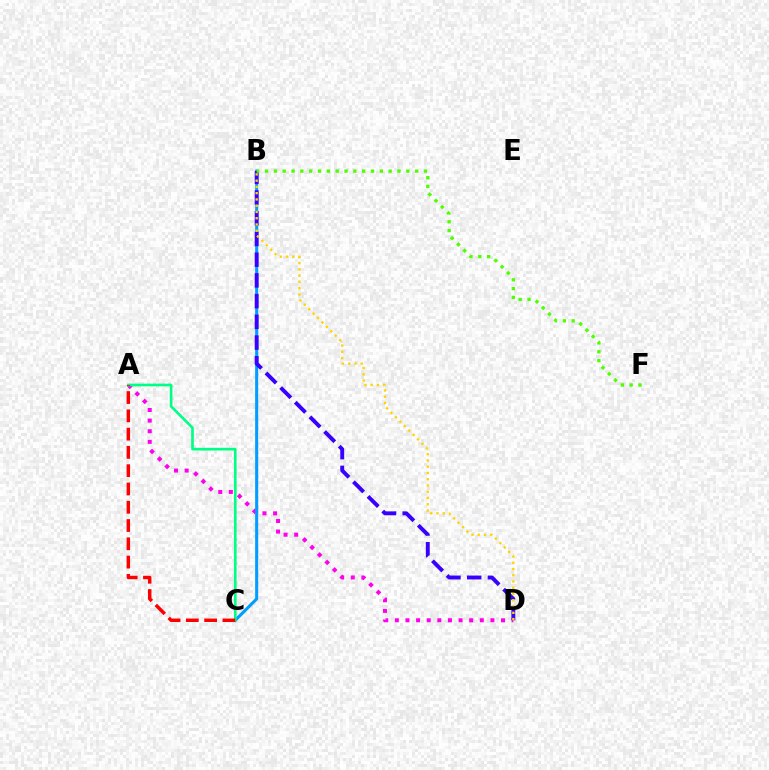{('A', 'D'): [{'color': '#ff00ed', 'line_style': 'dotted', 'thickness': 2.88}], ('B', 'C'): [{'color': '#009eff', 'line_style': 'solid', 'thickness': 2.2}], ('A', 'C'): [{'color': '#00ff86', 'line_style': 'solid', 'thickness': 1.92}, {'color': '#ff0000', 'line_style': 'dashed', 'thickness': 2.48}], ('B', 'D'): [{'color': '#3700ff', 'line_style': 'dashed', 'thickness': 2.81}, {'color': '#ffd500', 'line_style': 'dotted', 'thickness': 1.7}], ('B', 'F'): [{'color': '#4fff00', 'line_style': 'dotted', 'thickness': 2.4}]}